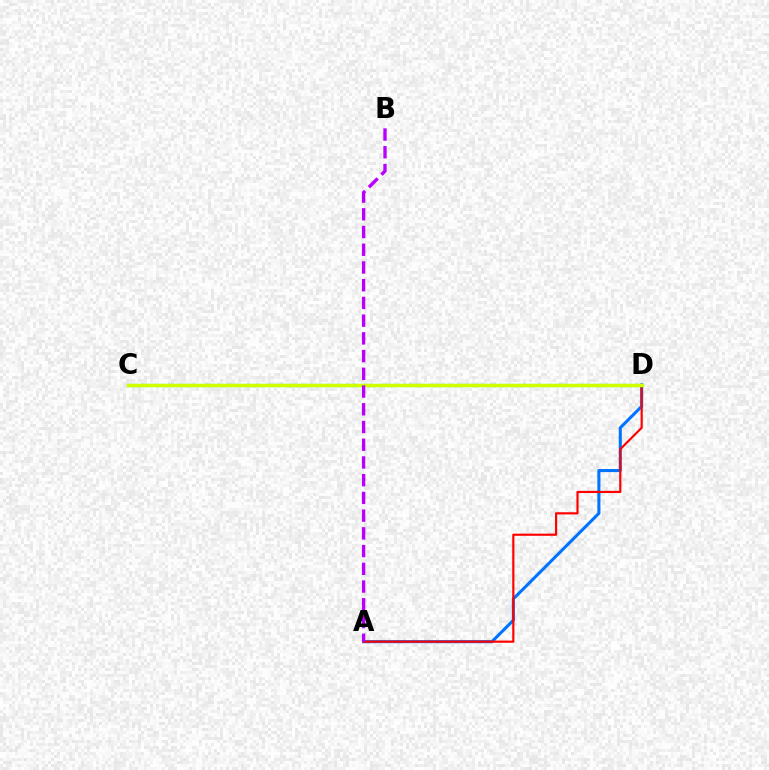{('A', 'D'): [{'color': '#0074ff', 'line_style': 'solid', 'thickness': 2.21}, {'color': '#ff0000', 'line_style': 'solid', 'thickness': 1.56}], ('C', 'D'): [{'color': '#00ff5c', 'line_style': 'solid', 'thickness': 2.32}, {'color': '#d1ff00', 'line_style': 'solid', 'thickness': 2.4}], ('A', 'B'): [{'color': '#b900ff', 'line_style': 'dashed', 'thickness': 2.41}]}